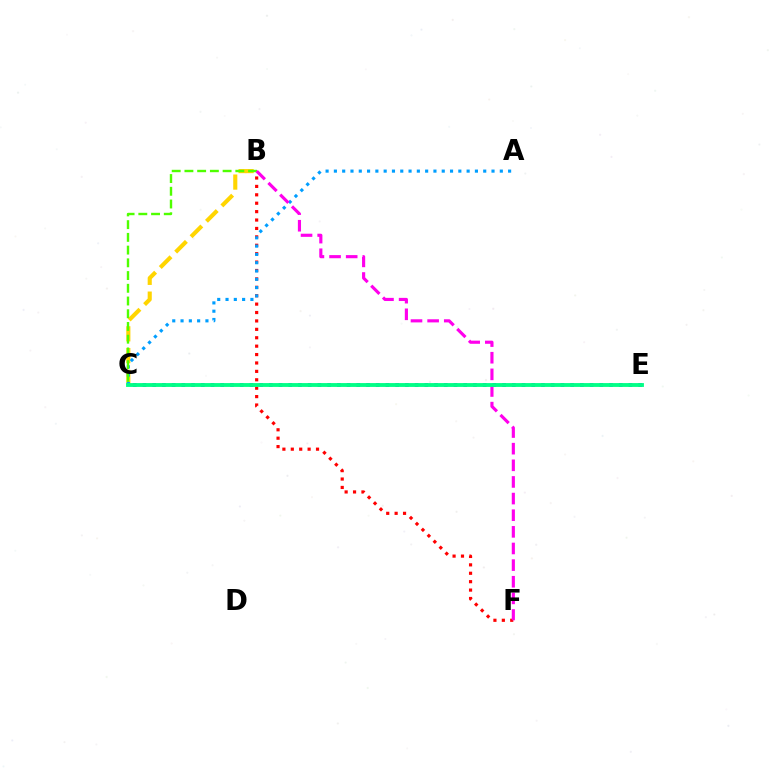{('B', 'F'): [{'color': '#ff0000', 'line_style': 'dotted', 'thickness': 2.28}, {'color': '#ff00ed', 'line_style': 'dashed', 'thickness': 2.26}], ('B', 'C'): [{'color': '#ffd500', 'line_style': 'dashed', 'thickness': 2.96}, {'color': '#4fff00', 'line_style': 'dashed', 'thickness': 1.73}], ('C', 'E'): [{'color': '#3700ff', 'line_style': 'dotted', 'thickness': 2.64}, {'color': '#00ff86', 'line_style': 'solid', 'thickness': 2.77}], ('A', 'C'): [{'color': '#009eff', 'line_style': 'dotted', 'thickness': 2.25}]}